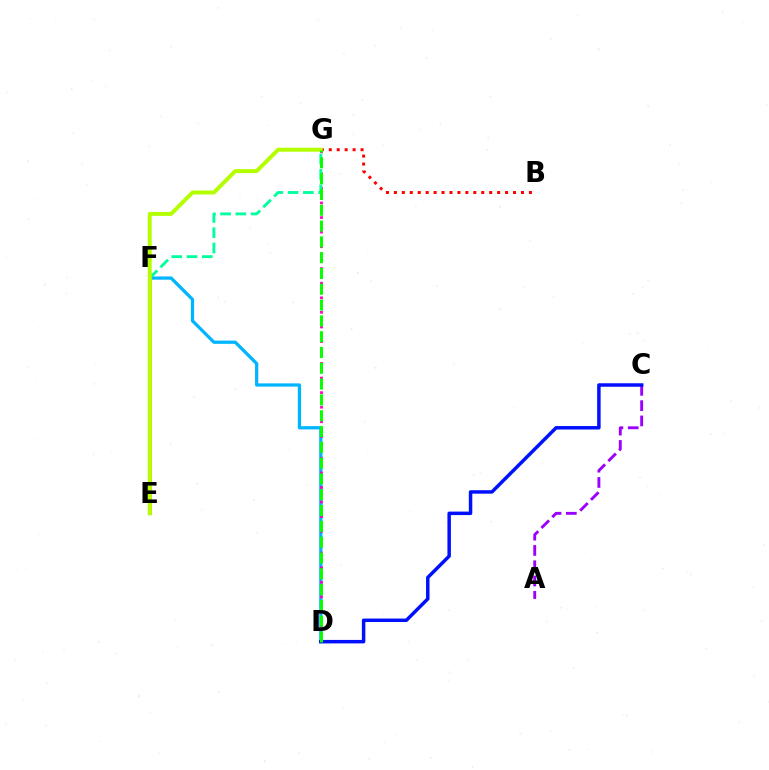{('B', 'G'): [{'color': '#ff0000', 'line_style': 'dotted', 'thickness': 2.16}], ('A', 'C'): [{'color': '#9b00ff', 'line_style': 'dashed', 'thickness': 2.08}], ('D', 'F'): [{'color': '#00b5ff', 'line_style': 'solid', 'thickness': 2.33}], ('D', 'G'): [{'color': '#ff00bd', 'line_style': 'dotted', 'thickness': 1.98}, {'color': '#08ff00', 'line_style': 'dashed', 'thickness': 2.15}], ('F', 'G'): [{'color': '#00ff9d', 'line_style': 'dashed', 'thickness': 2.07}], ('E', 'F'): [{'color': '#ffa500', 'line_style': 'solid', 'thickness': 2.7}], ('C', 'D'): [{'color': '#0010ff', 'line_style': 'solid', 'thickness': 2.5}], ('E', 'G'): [{'color': '#b3ff00', 'line_style': 'solid', 'thickness': 2.85}]}